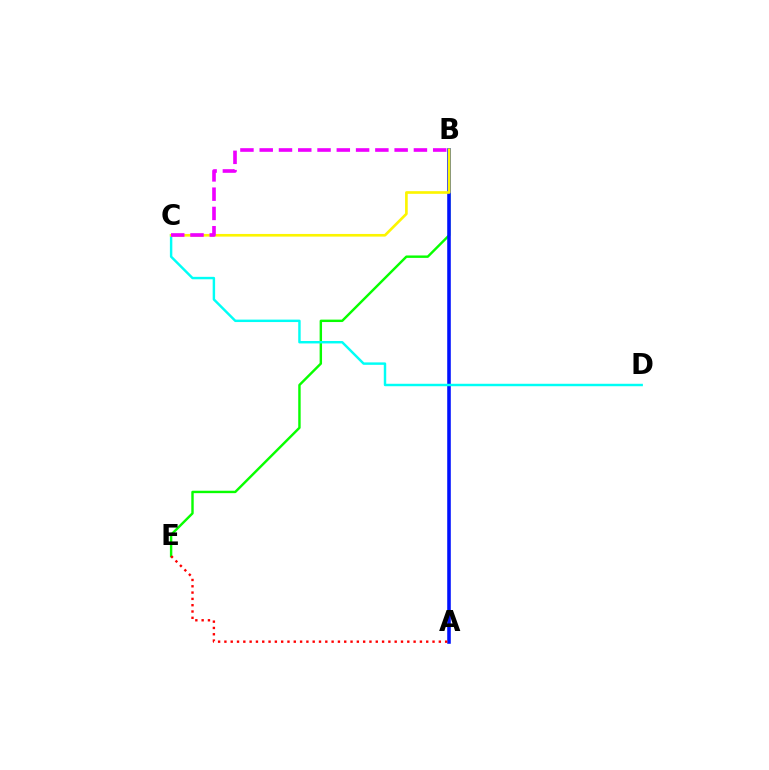{('B', 'E'): [{'color': '#08ff00', 'line_style': 'solid', 'thickness': 1.74}], ('A', 'B'): [{'color': '#0010ff', 'line_style': 'solid', 'thickness': 2.57}], ('A', 'E'): [{'color': '#ff0000', 'line_style': 'dotted', 'thickness': 1.71}], ('C', 'D'): [{'color': '#00fff6', 'line_style': 'solid', 'thickness': 1.76}], ('B', 'C'): [{'color': '#fcf500', 'line_style': 'solid', 'thickness': 1.91}, {'color': '#ee00ff', 'line_style': 'dashed', 'thickness': 2.62}]}